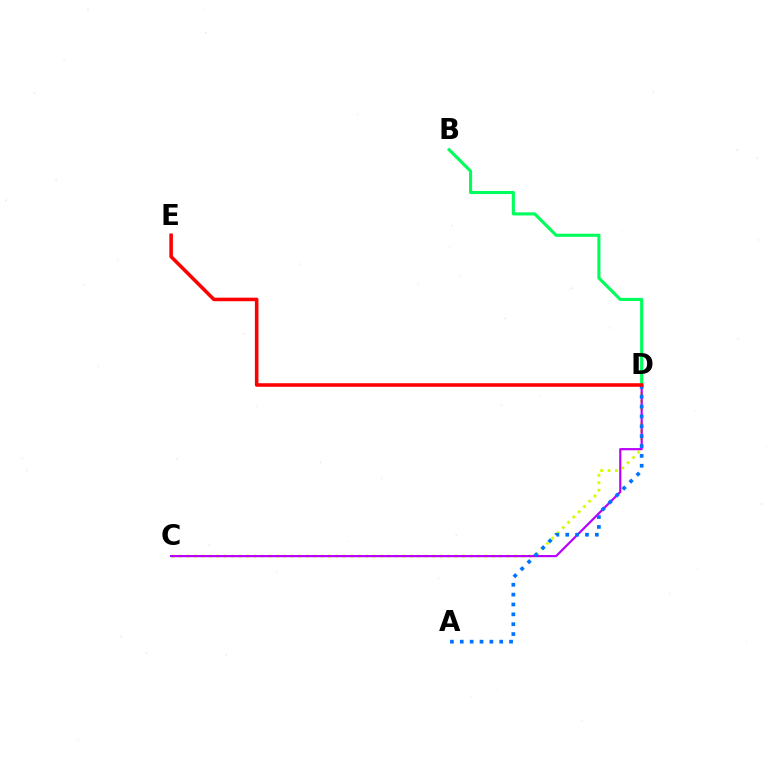{('C', 'D'): [{'color': '#d1ff00', 'line_style': 'dotted', 'thickness': 2.02}, {'color': '#b900ff', 'line_style': 'solid', 'thickness': 1.57}], ('B', 'D'): [{'color': '#00ff5c', 'line_style': 'solid', 'thickness': 2.24}], ('A', 'D'): [{'color': '#0074ff', 'line_style': 'dotted', 'thickness': 2.68}], ('D', 'E'): [{'color': '#ff0000', 'line_style': 'solid', 'thickness': 2.56}]}